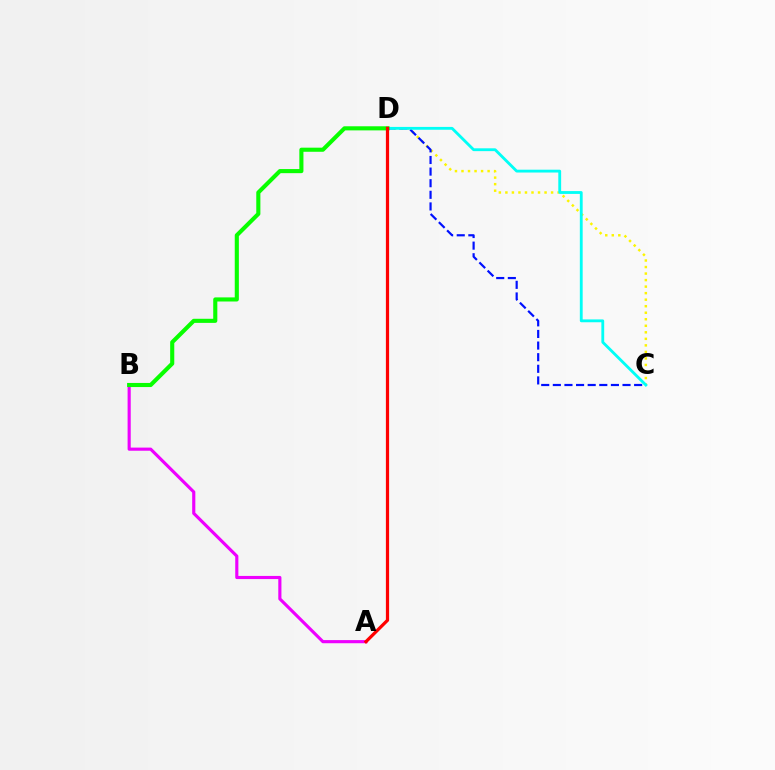{('A', 'B'): [{'color': '#ee00ff', 'line_style': 'solid', 'thickness': 2.26}], ('C', 'D'): [{'color': '#fcf500', 'line_style': 'dotted', 'thickness': 1.77}, {'color': '#0010ff', 'line_style': 'dashed', 'thickness': 1.58}, {'color': '#00fff6', 'line_style': 'solid', 'thickness': 2.04}], ('B', 'D'): [{'color': '#08ff00', 'line_style': 'solid', 'thickness': 2.95}], ('A', 'D'): [{'color': '#ff0000', 'line_style': 'solid', 'thickness': 2.32}]}